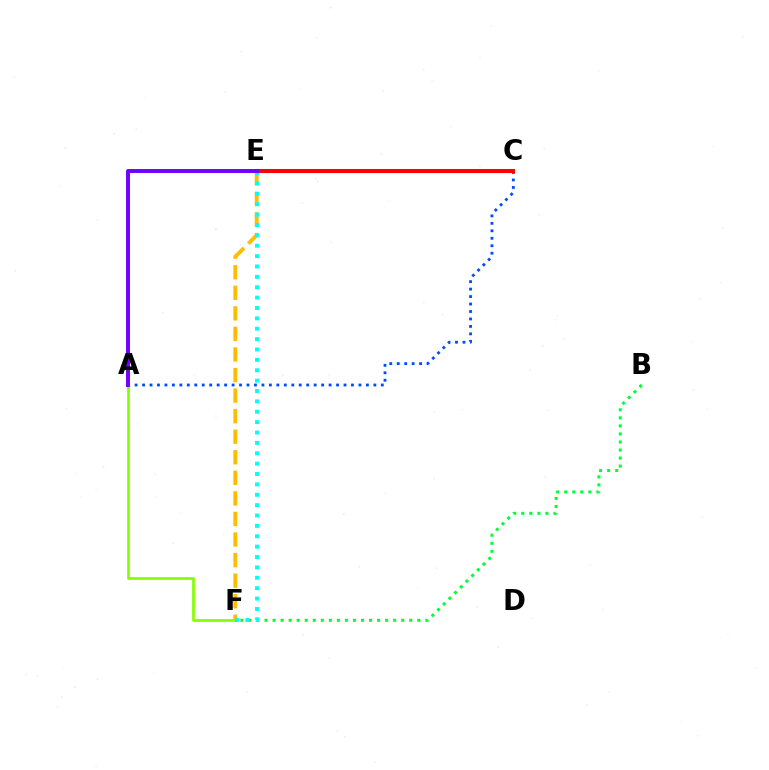{('C', 'E'): [{'color': '#ff00cf', 'line_style': 'dashed', 'thickness': 2.78}, {'color': '#ff0000', 'line_style': 'solid', 'thickness': 2.91}], ('B', 'F'): [{'color': '#00ff39', 'line_style': 'dotted', 'thickness': 2.18}], ('E', 'F'): [{'color': '#ffbd00', 'line_style': 'dashed', 'thickness': 2.79}, {'color': '#00fff6', 'line_style': 'dotted', 'thickness': 2.82}], ('A', 'C'): [{'color': '#004bff', 'line_style': 'dotted', 'thickness': 2.03}], ('A', 'F'): [{'color': '#84ff00', 'line_style': 'solid', 'thickness': 1.96}], ('A', 'E'): [{'color': '#7200ff', 'line_style': 'solid', 'thickness': 2.84}]}